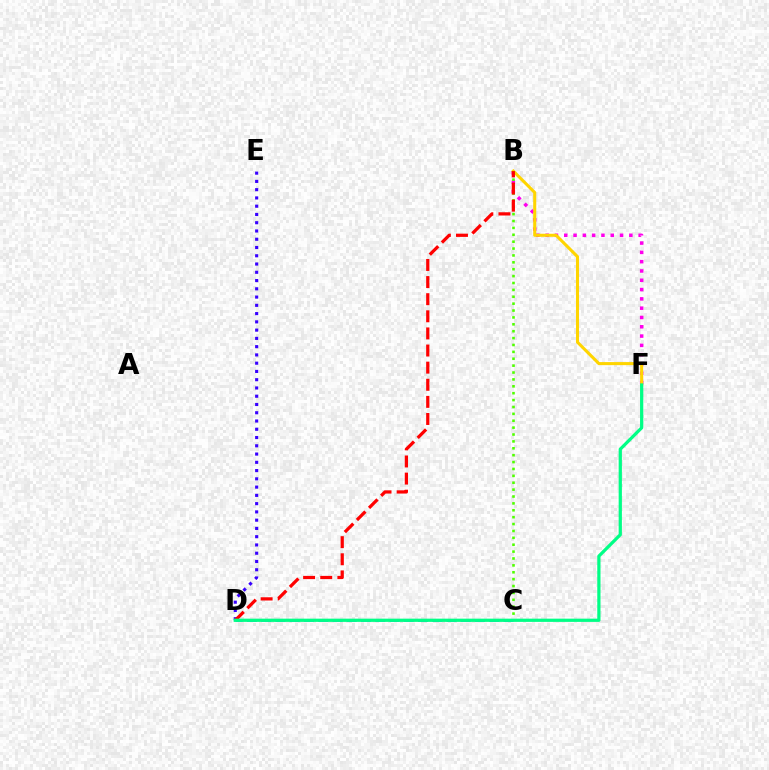{('D', 'E'): [{'color': '#3700ff', 'line_style': 'dotted', 'thickness': 2.24}], ('C', 'D'): [{'color': '#009eff', 'line_style': 'dashed', 'thickness': 1.94}], ('B', 'F'): [{'color': '#ff00ed', 'line_style': 'dotted', 'thickness': 2.53}, {'color': '#ffd500', 'line_style': 'solid', 'thickness': 2.2}], ('B', 'C'): [{'color': '#4fff00', 'line_style': 'dotted', 'thickness': 1.87}], ('B', 'D'): [{'color': '#ff0000', 'line_style': 'dashed', 'thickness': 2.32}], ('D', 'F'): [{'color': '#00ff86', 'line_style': 'solid', 'thickness': 2.33}]}